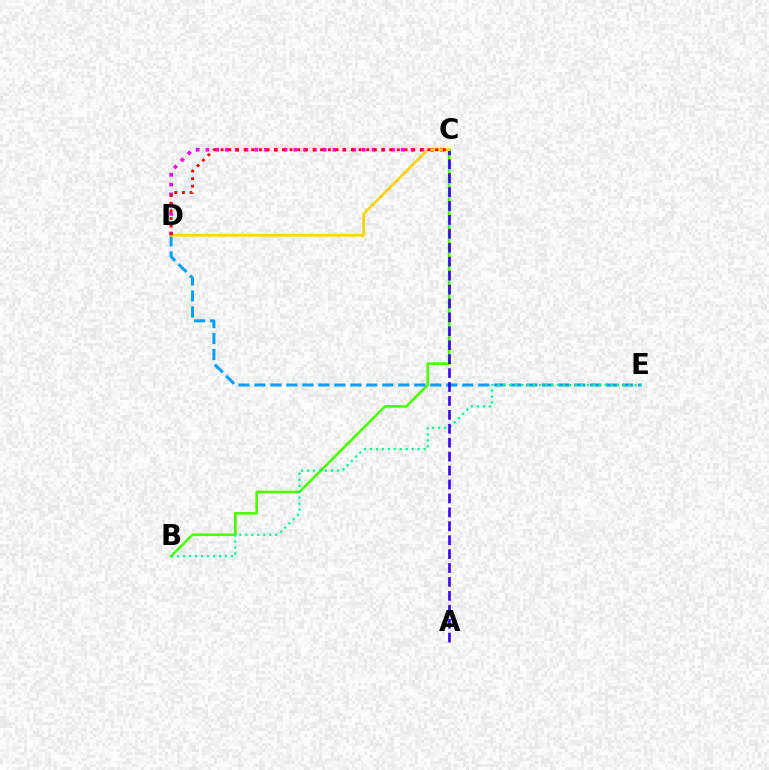{('C', 'D'): [{'color': '#ff00ed', 'line_style': 'dotted', 'thickness': 2.65}, {'color': '#ffd500', 'line_style': 'solid', 'thickness': 1.93}, {'color': '#ff0000', 'line_style': 'dotted', 'thickness': 2.08}], ('B', 'C'): [{'color': '#4fff00', 'line_style': 'solid', 'thickness': 1.92}], ('D', 'E'): [{'color': '#009eff', 'line_style': 'dashed', 'thickness': 2.17}], ('B', 'E'): [{'color': '#00ff86', 'line_style': 'dotted', 'thickness': 1.62}], ('A', 'C'): [{'color': '#3700ff', 'line_style': 'dashed', 'thickness': 1.89}]}